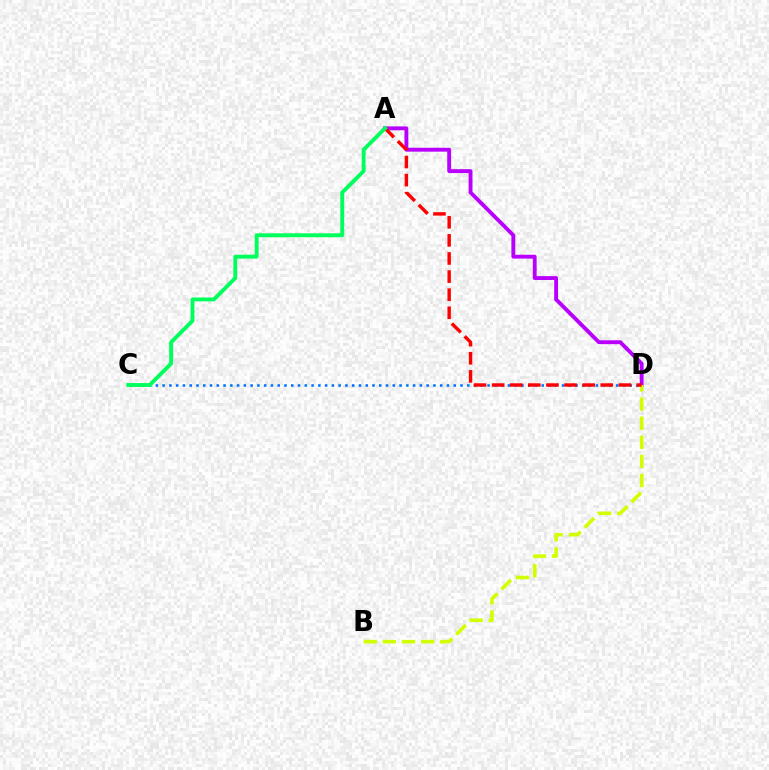{('C', 'D'): [{'color': '#0074ff', 'line_style': 'dotted', 'thickness': 1.84}], ('A', 'D'): [{'color': '#b900ff', 'line_style': 'solid', 'thickness': 2.79}, {'color': '#ff0000', 'line_style': 'dashed', 'thickness': 2.46}], ('B', 'D'): [{'color': '#d1ff00', 'line_style': 'dashed', 'thickness': 2.6}], ('A', 'C'): [{'color': '#00ff5c', 'line_style': 'solid', 'thickness': 2.81}]}